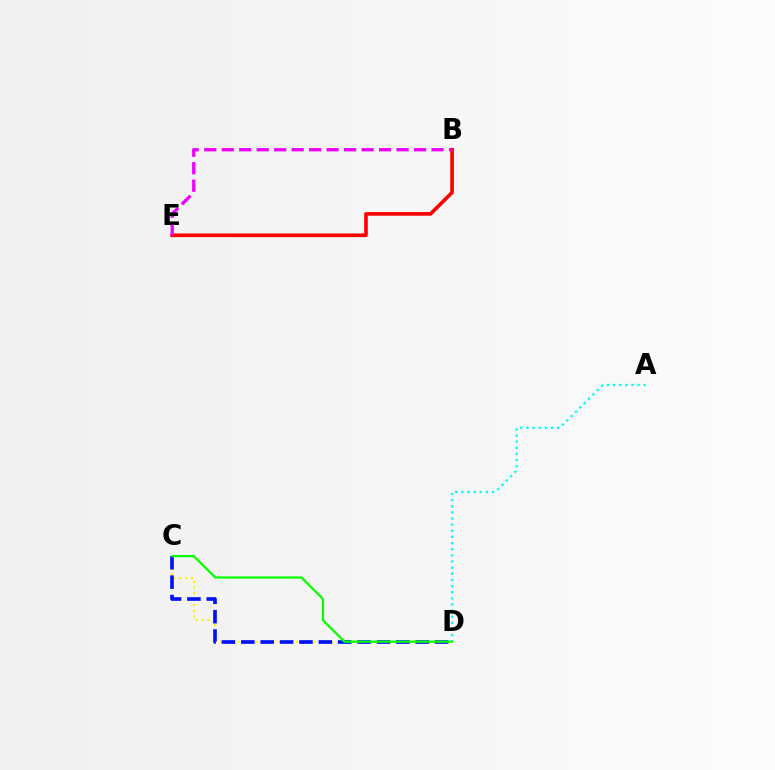{('C', 'D'): [{'color': '#fcf500', 'line_style': 'dotted', 'thickness': 1.58}, {'color': '#0010ff', 'line_style': 'dashed', 'thickness': 2.63}, {'color': '#08ff00', 'line_style': 'solid', 'thickness': 1.63}], ('B', 'E'): [{'color': '#ff0000', 'line_style': 'solid', 'thickness': 2.62}, {'color': '#ee00ff', 'line_style': 'dashed', 'thickness': 2.38}], ('A', 'D'): [{'color': '#00fff6', 'line_style': 'dotted', 'thickness': 1.67}]}